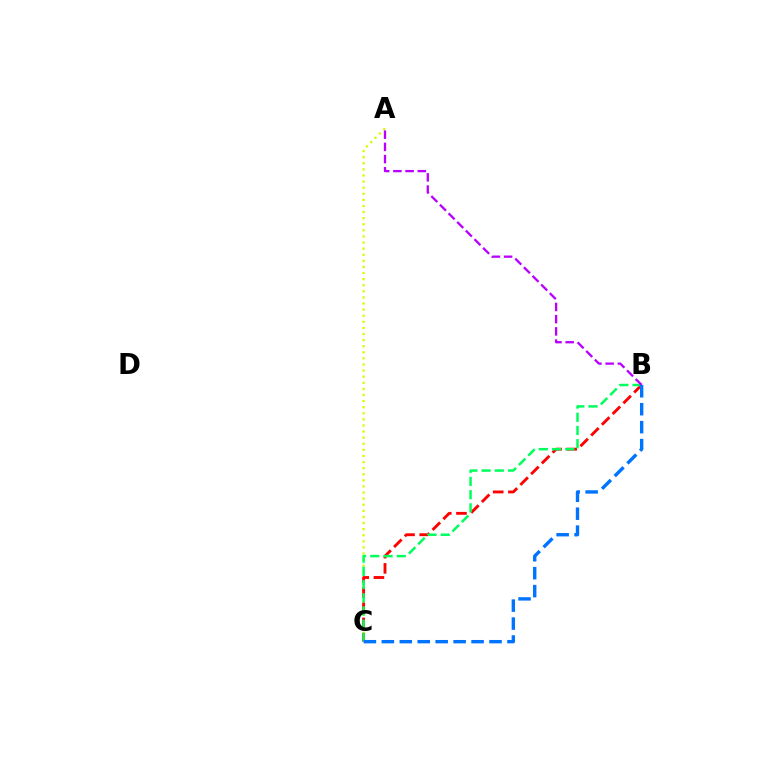{('A', 'C'): [{'color': '#d1ff00', 'line_style': 'dotted', 'thickness': 1.66}], ('B', 'C'): [{'color': '#ff0000', 'line_style': 'dashed', 'thickness': 2.07}, {'color': '#00ff5c', 'line_style': 'dashed', 'thickness': 1.8}, {'color': '#0074ff', 'line_style': 'dashed', 'thickness': 2.44}], ('A', 'B'): [{'color': '#b900ff', 'line_style': 'dashed', 'thickness': 1.66}]}